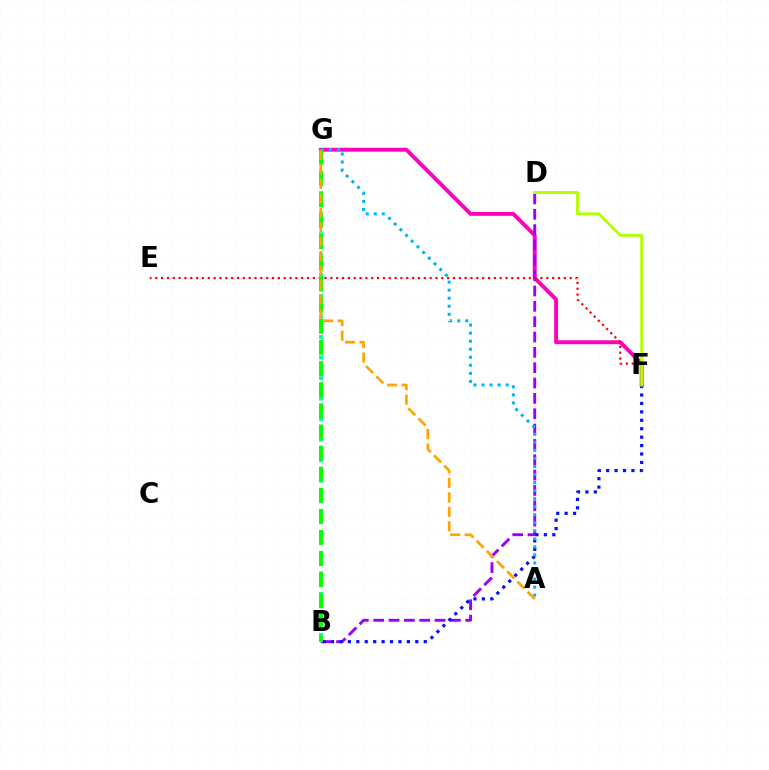{('F', 'G'): [{'color': '#ff00bd', 'line_style': 'solid', 'thickness': 2.8}], ('B', 'G'): [{'color': '#00ff9d', 'line_style': 'dotted', 'thickness': 2.79}, {'color': '#08ff00', 'line_style': 'dashed', 'thickness': 2.87}], ('B', 'D'): [{'color': '#9b00ff', 'line_style': 'dashed', 'thickness': 2.08}], ('E', 'F'): [{'color': '#ff0000', 'line_style': 'dotted', 'thickness': 1.59}], ('B', 'F'): [{'color': '#0010ff', 'line_style': 'dotted', 'thickness': 2.29}], ('A', 'G'): [{'color': '#00b5ff', 'line_style': 'dotted', 'thickness': 2.19}, {'color': '#ffa500', 'line_style': 'dashed', 'thickness': 1.96}], ('D', 'F'): [{'color': '#b3ff00', 'line_style': 'solid', 'thickness': 2.06}]}